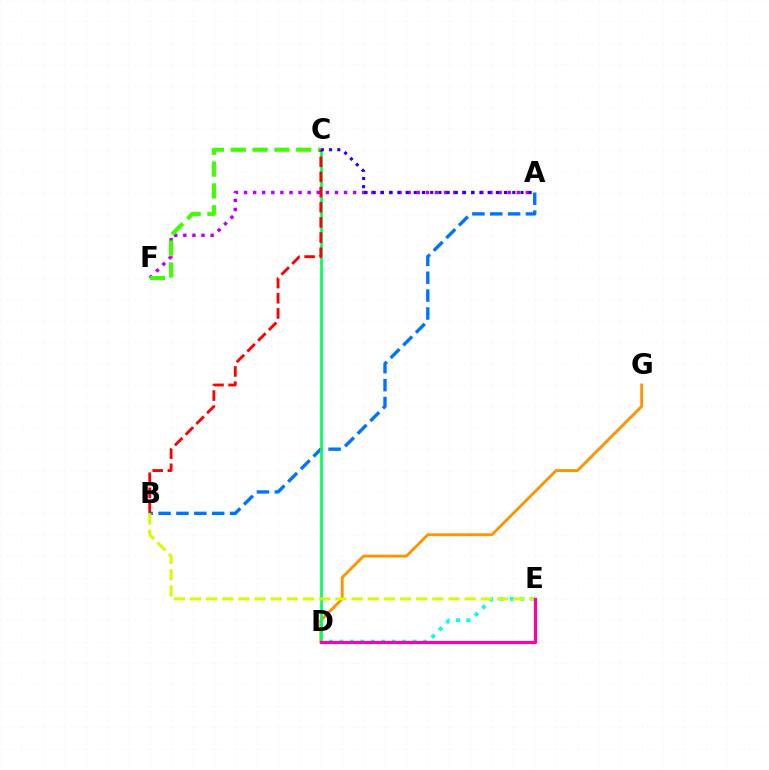{('D', 'G'): [{'color': '#ff9400', 'line_style': 'solid', 'thickness': 2.08}], ('A', 'B'): [{'color': '#0074ff', 'line_style': 'dashed', 'thickness': 2.43}], ('D', 'E'): [{'color': '#00fff6', 'line_style': 'dotted', 'thickness': 2.84}, {'color': '#ff00ac', 'line_style': 'solid', 'thickness': 2.29}], ('A', 'F'): [{'color': '#b900ff', 'line_style': 'dotted', 'thickness': 2.47}], ('C', 'F'): [{'color': '#3dff00', 'line_style': 'dashed', 'thickness': 2.97}], ('C', 'D'): [{'color': '#00ff5c', 'line_style': 'solid', 'thickness': 1.96}], ('B', 'C'): [{'color': '#ff0000', 'line_style': 'dashed', 'thickness': 2.06}], ('B', 'E'): [{'color': '#d1ff00', 'line_style': 'dashed', 'thickness': 2.2}], ('A', 'C'): [{'color': '#2500ff', 'line_style': 'dotted', 'thickness': 2.23}]}